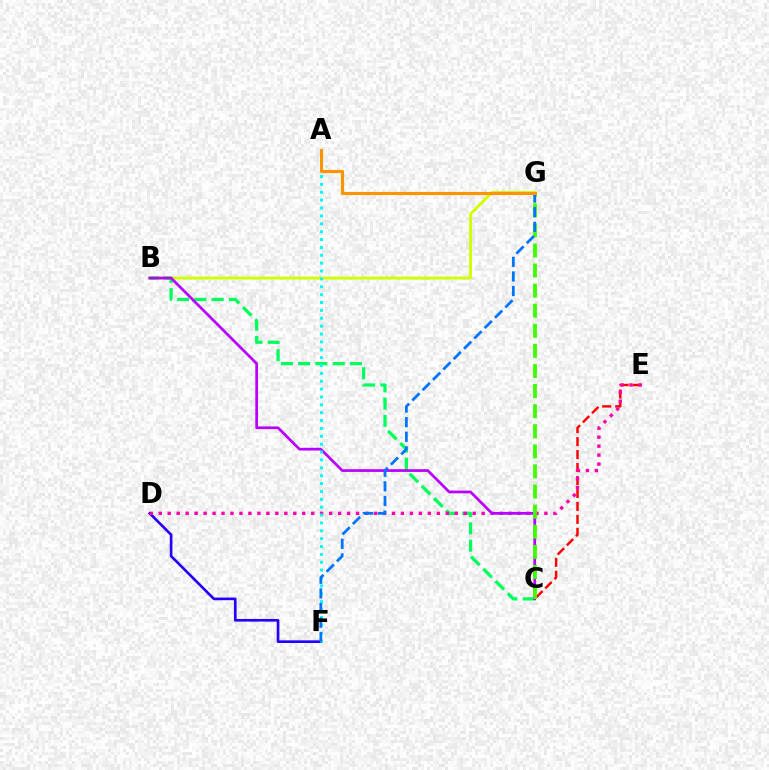{('D', 'F'): [{'color': '#2500ff', 'line_style': 'solid', 'thickness': 1.91}], ('B', 'G'): [{'color': '#d1ff00', 'line_style': 'solid', 'thickness': 2.08}], ('C', 'E'): [{'color': '#ff0000', 'line_style': 'dashed', 'thickness': 1.76}], ('B', 'C'): [{'color': '#00ff5c', 'line_style': 'dashed', 'thickness': 2.35}, {'color': '#b900ff', 'line_style': 'solid', 'thickness': 1.96}], ('D', 'E'): [{'color': '#ff00ac', 'line_style': 'dotted', 'thickness': 2.44}], ('C', 'G'): [{'color': '#3dff00', 'line_style': 'dashed', 'thickness': 2.73}], ('A', 'F'): [{'color': '#00fff6', 'line_style': 'dotted', 'thickness': 2.14}], ('F', 'G'): [{'color': '#0074ff', 'line_style': 'dashed', 'thickness': 1.99}], ('A', 'G'): [{'color': '#ff9400', 'line_style': 'solid', 'thickness': 2.24}]}